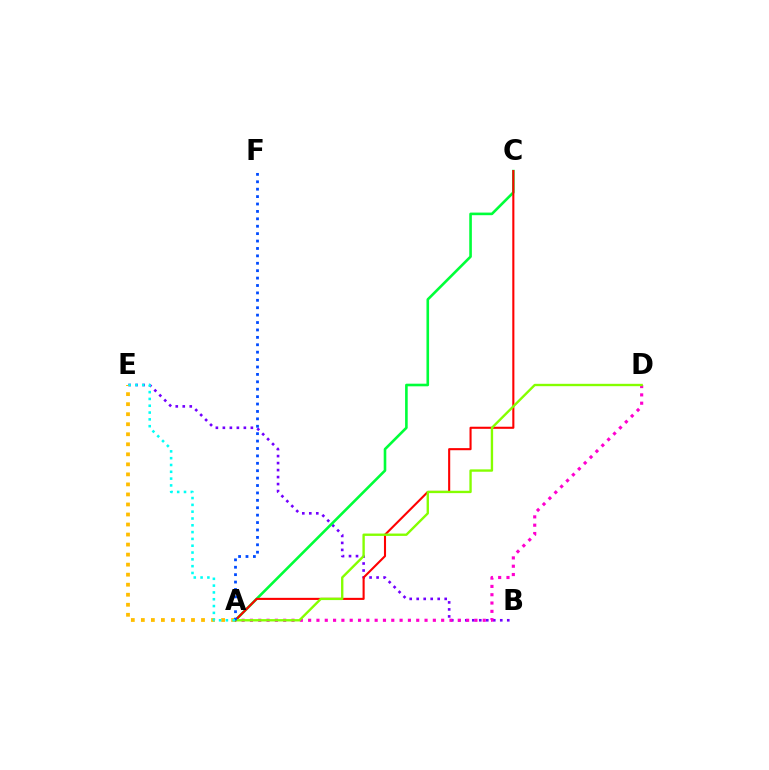{('B', 'E'): [{'color': '#7200ff', 'line_style': 'dotted', 'thickness': 1.9}], ('A', 'C'): [{'color': '#00ff39', 'line_style': 'solid', 'thickness': 1.88}, {'color': '#ff0000', 'line_style': 'solid', 'thickness': 1.51}], ('A', 'D'): [{'color': '#ff00cf', 'line_style': 'dotted', 'thickness': 2.26}, {'color': '#84ff00', 'line_style': 'solid', 'thickness': 1.71}], ('A', 'E'): [{'color': '#ffbd00', 'line_style': 'dotted', 'thickness': 2.72}, {'color': '#00fff6', 'line_style': 'dotted', 'thickness': 1.85}], ('A', 'F'): [{'color': '#004bff', 'line_style': 'dotted', 'thickness': 2.01}]}